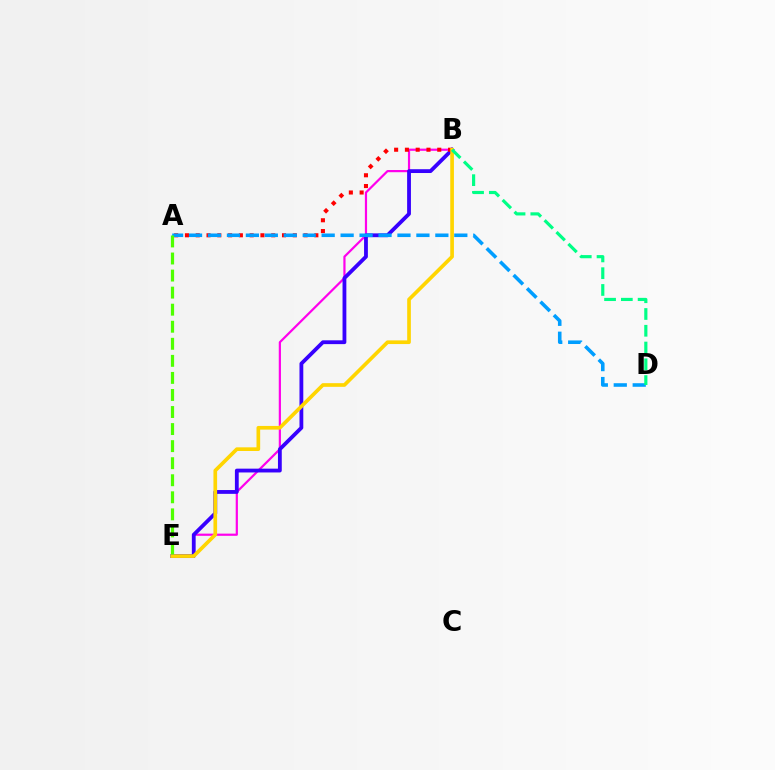{('B', 'E'): [{'color': '#ff00ed', 'line_style': 'solid', 'thickness': 1.58}, {'color': '#3700ff', 'line_style': 'solid', 'thickness': 2.74}, {'color': '#ffd500', 'line_style': 'solid', 'thickness': 2.64}], ('A', 'B'): [{'color': '#ff0000', 'line_style': 'dotted', 'thickness': 2.93}], ('A', 'D'): [{'color': '#009eff', 'line_style': 'dashed', 'thickness': 2.57}], ('B', 'D'): [{'color': '#00ff86', 'line_style': 'dashed', 'thickness': 2.28}], ('A', 'E'): [{'color': '#4fff00', 'line_style': 'dashed', 'thickness': 2.32}]}